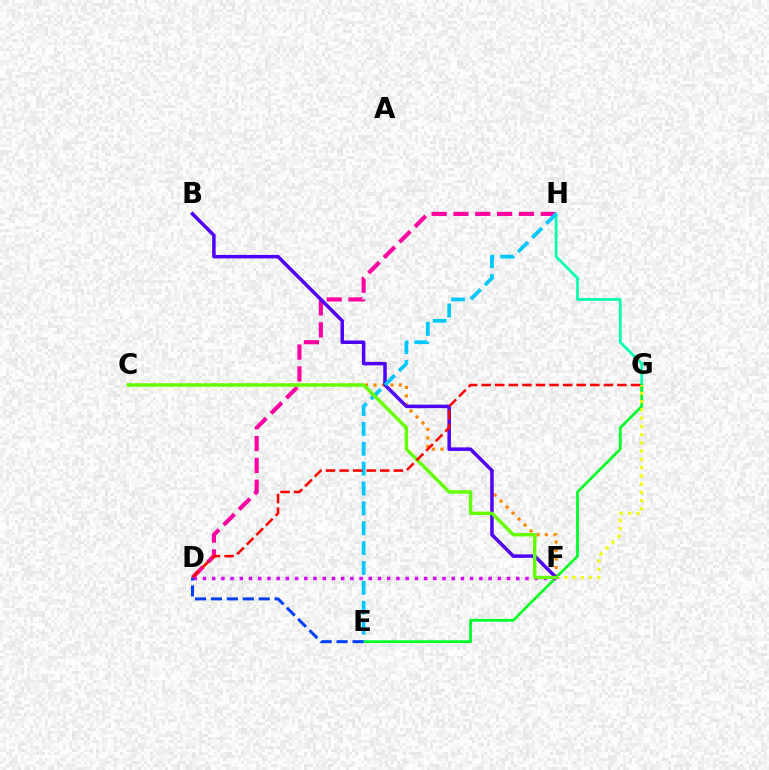{('C', 'F'): [{'color': '#ff8800', 'line_style': 'dotted', 'thickness': 2.3}, {'color': '#66ff00', 'line_style': 'solid', 'thickness': 2.47}], ('D', 'H'): [{'color': '#ff00a0', 'line_style': 'dashed', 'thickness': 2.97}], ('G', 'H'): [{'color': '#00ffaf', 'line_style': 'solid', 'thickness': 1.95}], ('E', 'G'): [{'color': '#00ff27', 'line_style': 'solid', 'thickness': 1.99}], ('F', 'G'): [{'color': '#eeff00', 'line_style': 'dotted', 'thickness': 2.24}], ('B', 'F'): [{'color': '#4f00ff', 'line_style': 'solid', 'thickness': 2.52}], ('D', 'F'): [{'color': '#d600ff', 'line_style': 'dotted', 'thickness': 2.5}], ('E', 'H'): [{'color': '#00c7ff', 'line_style': 'dashed', 'thickness': 2.7}], ('D', 'E'): [{'color': '#003fff', 'line_style': 'dashed', 'thickness': 2.16}], ('D', 'G'): [{'color': '#ff0000', 'line_style': 'dashed', 'thickness': 1.84}]}